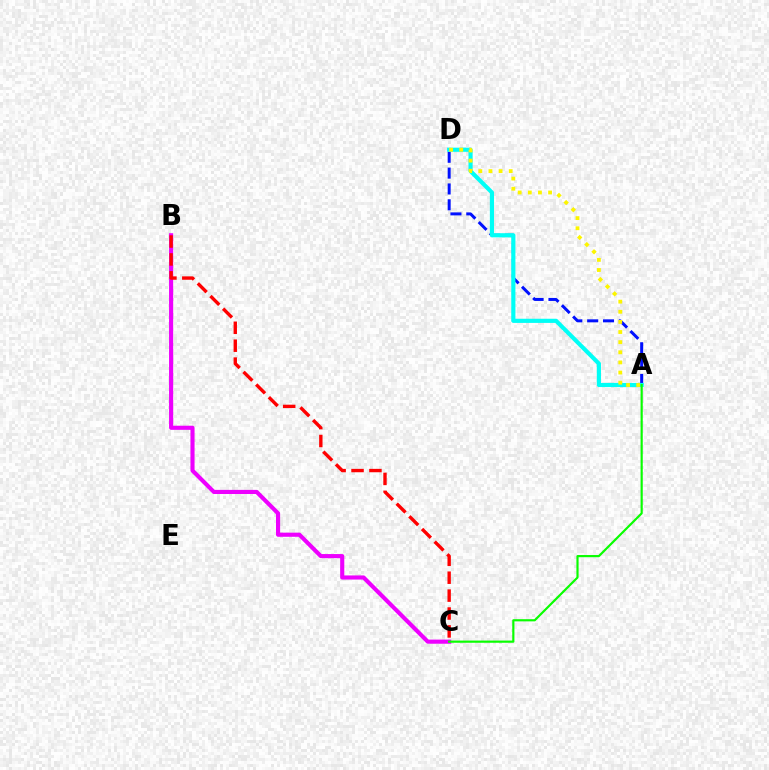{('A', 'D'): [{'color': '#0010ff', 'line_style': 'dashed', 'thickness': 2.15}, {'color': '#00fff6', 'line_style': 'solid', 'thickness': 2.99}, {'color': '#fcf500', 'line_style': 'dotted', 'thickness': 2.75}], ('B', 'C'): [{'color': '#ee00ff', 'line_style': 'solid', 'thickness': 2.97}, {'color': '#ff0000', 'line_style': 'dashed', 'thickness': 2.43}], ('A', 'C'): [{'color': '#08ff00', 'line_style': 'solid', 'thickness': 1.57}]}